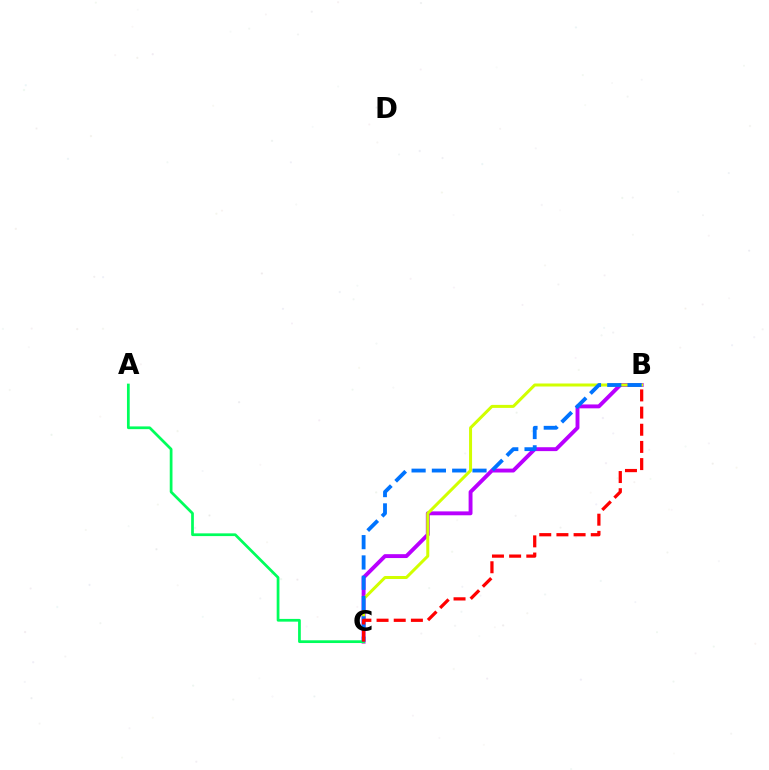{('B', 'C'): [{'color': '#b900ff', 'line_style': 'solid', 'thickness': 2.8}, {'color': '#d1ff00', 'line_style': 'solid', 'thickness': 2.16}, {'color': '#0074ff', 'line_style': 'dashed', 'thickness': 2.76}, {'color': '#ff0000', 'line_style': 'dashed', 'thickness': 2.33}], ('A', 'C'): [{'color': '#00ff5c', 'line_style': 'solid', 'thickness': 1.97}]}